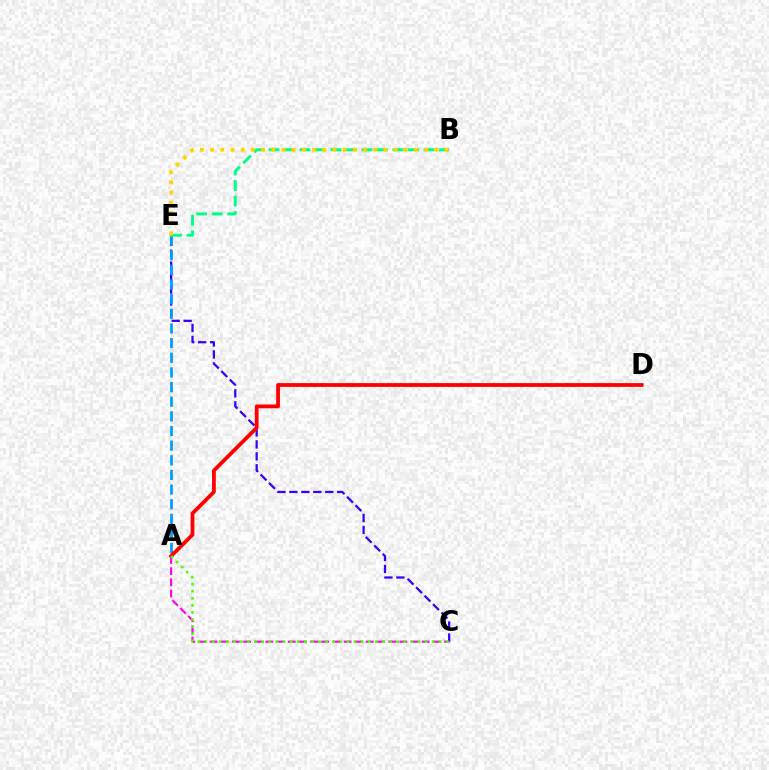{('C', 'E'): [{'color': '#3700ff', 'line_style': 'dashed', 'thickness': 1.63}], ('A', 'C'): [{'color': '#ff00ed', 'line_style': 'dashed', 'thickness': 1.52}, {'color': '#4fff00', 'line_style': 'dotted', 'thickness': 1.93}], ('A', 'E'): [{'color': '#009eff', 'line_style': 'dashed', 'thickness': 1.99}], ('A', 'D'): [{'color': '#ff0000', 'line_style': 'solid', 'thickness': 2.73}], ('B', 'E'): [{'color': '#00ff86', 'line_style': 'dashed', 'thickness': 2.11}, {'color': '#ffd500', 'line_style': 'dotted', 'thickness': 2.77}]}